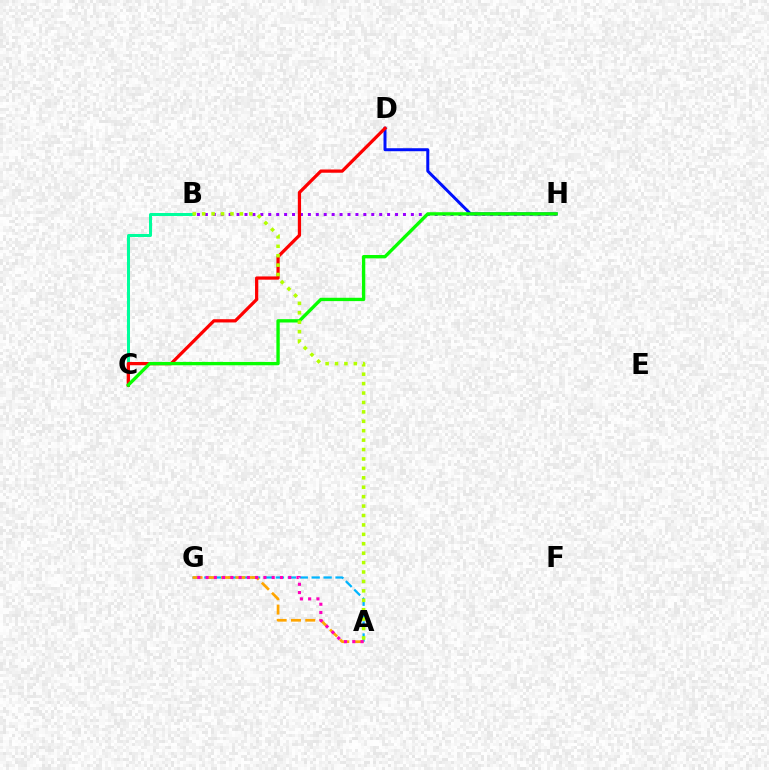{('B', 'C'): [{'color': '#00ff9d', 'line_style': 'solid', 'thickness': 2.16}], ('D', 'H'): [{'color': '#0010ff', 'line_style': 'solid', 'thickness': 2.15}], ('B', 'H'): [{'color': '#9b00ff', 'line_style': 'dotted', 'thickness': 2.15}], ('A', 'G'): [{'color': '#00b5ff', 'line_style': 'dashed', 'thickness': 1.62}, {'color': '#ffa500', 'line_style': 'dashed', 'thickness': 1.94}, {'color': '#ff00bd', 'line_style': 'dotted', 'thickness': 2.25}], ('C', 'D'): [{'color': '#ff0000', 'line_style': 'solid', 'thickness': 2.34}], ('C', 'H'): [{'color': '#08ff00', 'line_style': 'solid', 'thickness': 2.4}], ('A', 'B'): [{'color': '#b3ff00', 'line_style': 'dotted', 'thickness': 2.56}]}